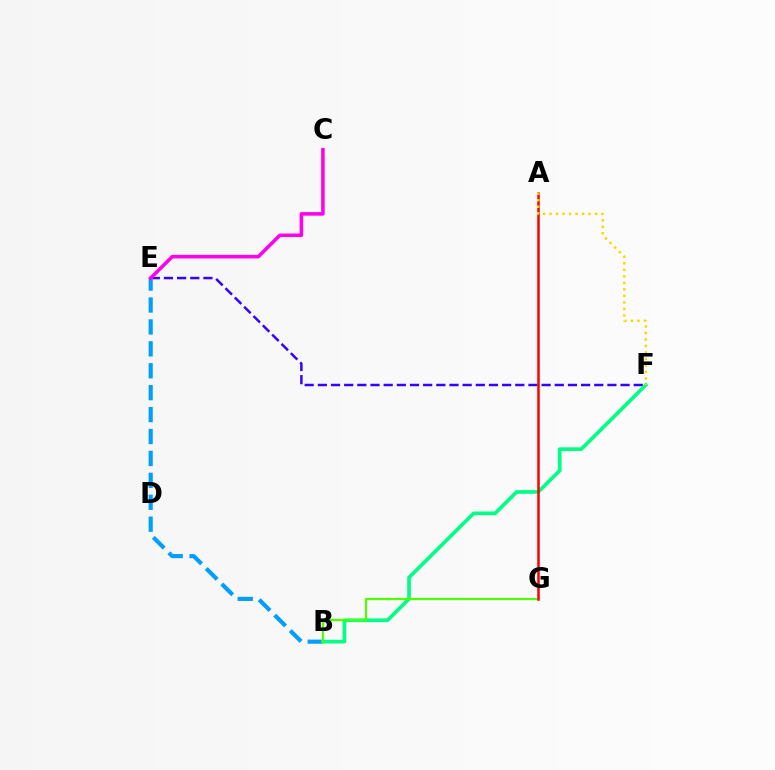{('E', 'F'): [{'color': '#3700ff', 'line_style': 'dashed', 'thickness': 1.79}], ('B', 'E'): [{'color': '#009eff', 'line_style': 'dashed', 'thickness': 2.98}], ('B', 'F'): [{'color': '#00ff86', 'line_style': 'solid', 'thickness': 2.66}], ('C', 'E'): [{'color': '#ff00ed', 'line_style': 'solid', 'thickness': 2.56}], ('B', 'G'): [{'color': '#4fff00', 'line_style': 'solid', 'thickness': 1.58}], ('A', 'G'): [{'color': '#ff0000', 'line_style': 'solid', 'thickness': 1.82}], ('A', 'F'): [{'color': '#ffd500', 'line_style': 'dotted', 'thickness': 1.77}]}